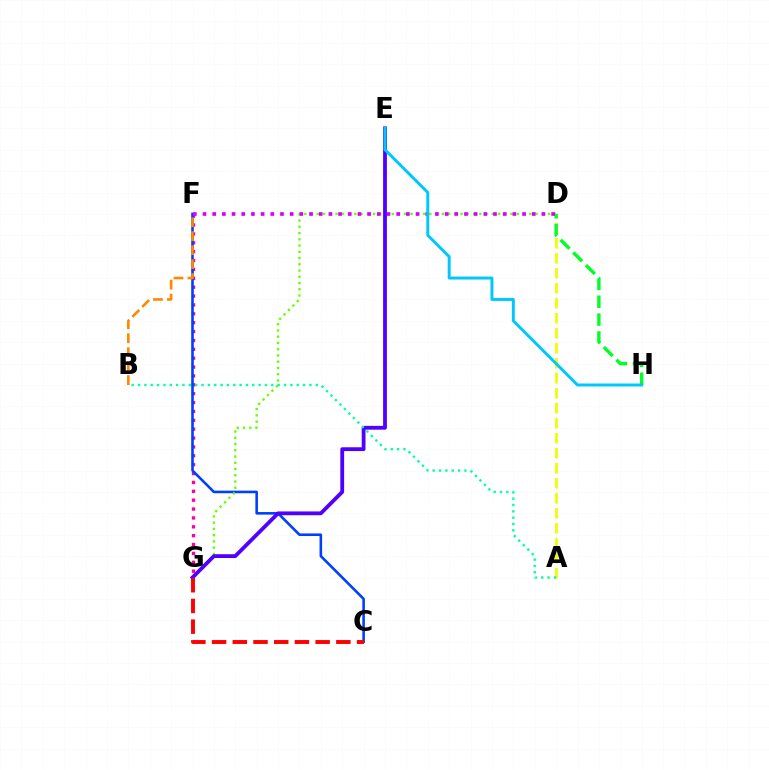{('F', 'G'): [{'color': '#ff00a0', 'line_style': 'dotted', 'thickness': 2.41}], ('C', 'F'): [{'color': '#003fff', 'line_style': 'solid', 'thickness': 1.87}], ('D', 'G'): [{'color': '#66ff00', 'line_style': 'dotted', 'thickness': 1.7}], ('A', 'D'): [{'color': '#eeff00', 'line_style': 'dashed', 'thickness': 2.04}], ('D', 'H'): [{'color': '#00ff27', 'line_style': 'dashed', 'thickness': 2.43}], ('D', 'F'): [{'color': '#d600ff', 'line_style': 'dotted', 'thickness': 2.63}], ('E', 'G'): [{'color': '#4f00ff', 'line_style': 'solid', 'thickness': 2.74}], ('A', 'B'): [{'color': '#00ffaf', 'line_style': 'dotted', 'thickness': 1.72}], ('C', 'G'): [{'color': '#ff0000', 'line_style': 'dashed', 'thickness': 2.81}], ('B', 'F'): [{'color': '#ff8800', 'line_style': 'dashed', 'thickness': 1.9}], ('E', 'H'): [{'color': '#00c7ff', 'line_style': 'solid', 'thickness': 2.13}]}